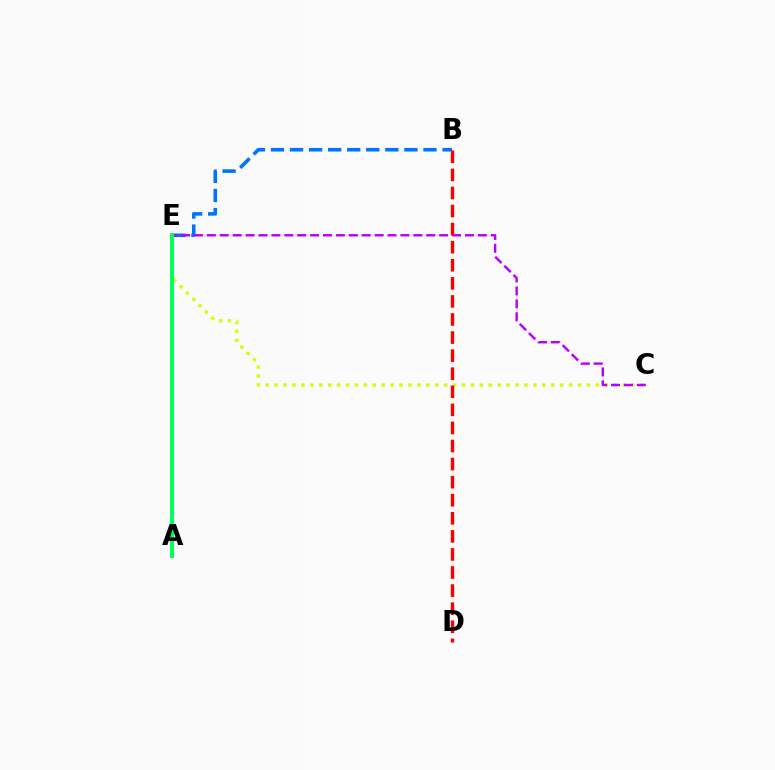{('B', 'E'): [{'color': '#0074ff', 'line_style': 'dashed', 'thickness': 2.59}], ('C', 'E'): [{'color': '#d1ff00', 'line_style': 'dotted', 'thickness': 2.42}, {'color': '#b900ff', 'line_style': 'dashed', 'thickness': 1.75}], ('B', 'D'): [{'color': '#ff0000', 'line_style': 'dashed', 'thickness': 2.46}], ('A', 'E'): [{'color': '#00ff5c', 'line_style': 'solid', 'thickness': 2.85}]}